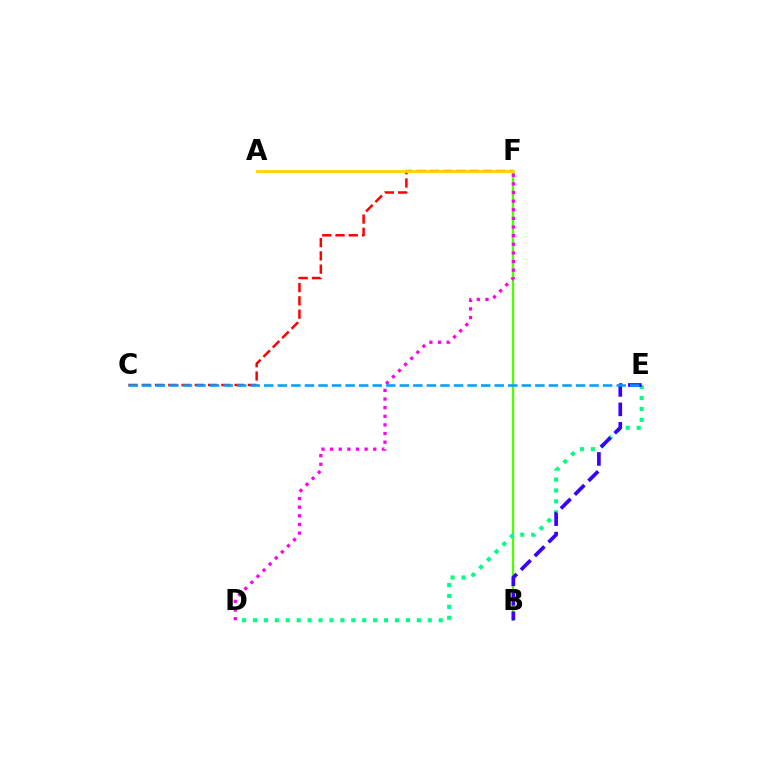{('B', 'F'): [{'color': '#4fff00', 'line_style': 'solid', 'thickness': 1.69}], ('C', 'F'): [{'color': '#ff0000', 'line_style': 'dashed', 'thickness': 1.8}], ('D', 'F'): [{'color': '#ff00ed', 'line_style': 'dotted', 'thickness': 2.34}], ('D', 'E'): [{'color': '#00ff86', 'line_style': 'dotted', 'thickness': 2.97}], ('B', 'E'): [{'color': '#3700ff', 'line_style': 'dashed', 'thickness': 2.65}], ('C', 'E'): [{'color': '#009eff', 'line_style': 'dashed', 'thickness': 1.84}], ('A', 'F'): [{'color': '#ffd500', 'line_style': 'solid', 'thickness': 2.01}]}